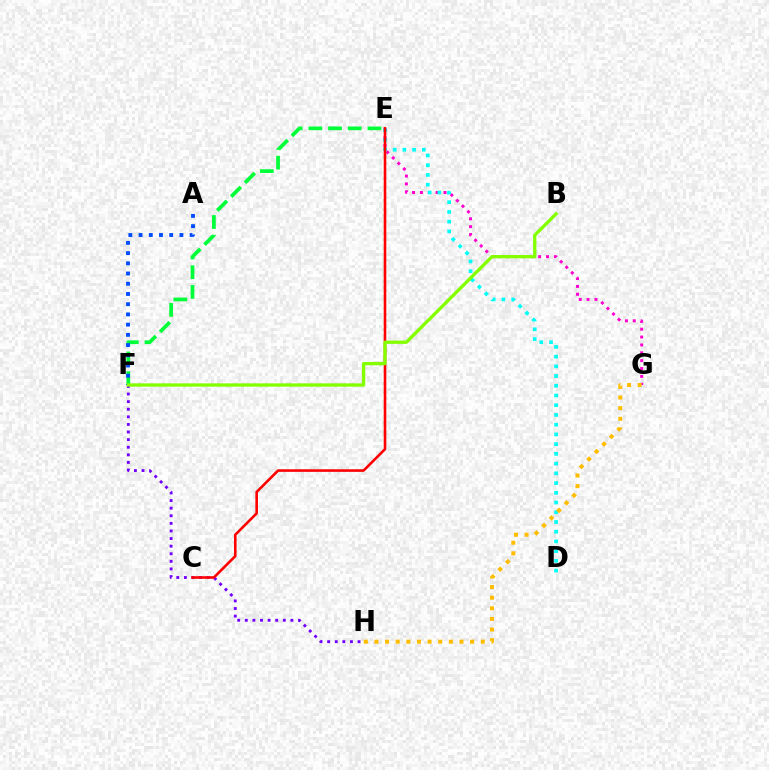{('E', 'F'): [{'color': '#00ff39', 'line_style': 'dashed', 'thickness': 2.68}], ('E', 'G'): [{'color': '#ff00cf', 'line_style': 'dotted', 'thickness': 2.14}], ('A', 'F'): [{'color': '#004bff', 'line_style': 'dotted', 'thickness': 2.78}], ('D', 'E'): [{'color': '#00fff6', 'line_style': 'dotted', 'thickness': 2.64}], ('F', 'H'): [{'color': '#7200ff', 'line_style': 'dotted', 'thickness': 2.06}], ('C', 'E'): [{'color': '#ff0000', 'line_style': 'solid', 'thickness': 1.87}], ('B', 'F'): [{'color': '#84ff00', 'line_style': 'solid', 'thickness': 2.39}], ('G', 'H'): [{'color': '#ffbd00', 'line_style': 'dotted', 'thickness': 2.89}]}